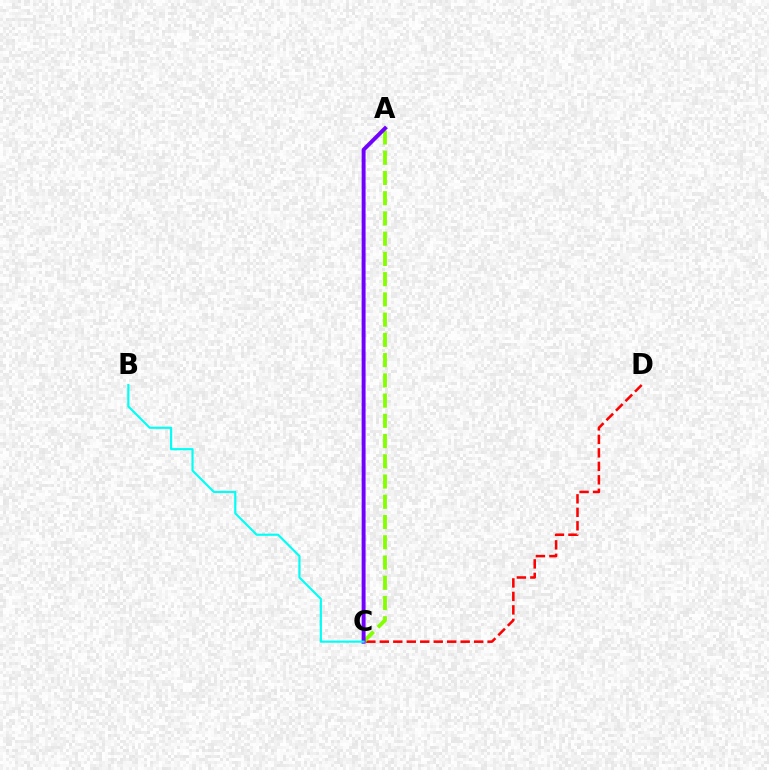{('C', 'D'): [{'color': '#ff0000', 'line_style': 'dashed', 'thickness': 1.83}], ('A', 'C'): [{'color': '#84ff00', 'line_style': 'dashed', 'thickness': 2.75}, {'color': '#7200ff', 'line_style': 'solid', 'thickness': 2.83}], ('B', 'C'): [{'color': '#00fff6', 'line_style': 'solid', 'thickness': 1.55}]}